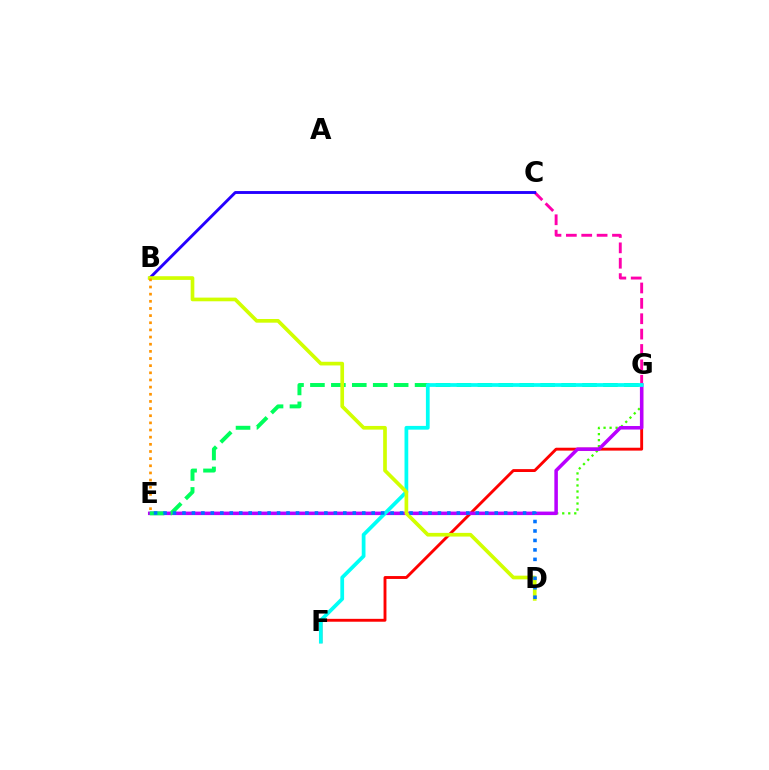{('F', 'G'): [{'color': '#ff0000', 'line_style': 'solid', 'thickness': 2.08}, {'color': '#00fff6', 'line_style': 'solid', 'thickness': 2.7}], ('E', 'G'): [{'color': '#3dff00', 'line_style': 'dotted', 'thickness': 1.64}, {'color': '#b900ff', 'line_style': 'solid', 'thickness': 2.53}, {'color': '#00ff5c', 'line_style': 'dashed', 'thickness': 2.84}], ('C', 'G'): [{'color': '#ff00ac', 'line_style': 'dashed', 'thickness': 2.09}], ('B', 'C'): [{'color': '#2500ff', 'line_style': 'solid', 'thickness': 2.08}], ('B', 'D'): [{'color': '#d1ff00', 'line_style': 'solid', 'thickness': 2.65}], ('B', 'E'): [{'color': '#ff9400', 'line_style': 'dotted', 'thickness': 1.94}], ('D', 'E'): [{'color': '#0074ff', 'line_style': 'dotted', 'thickness': 2.57}]}